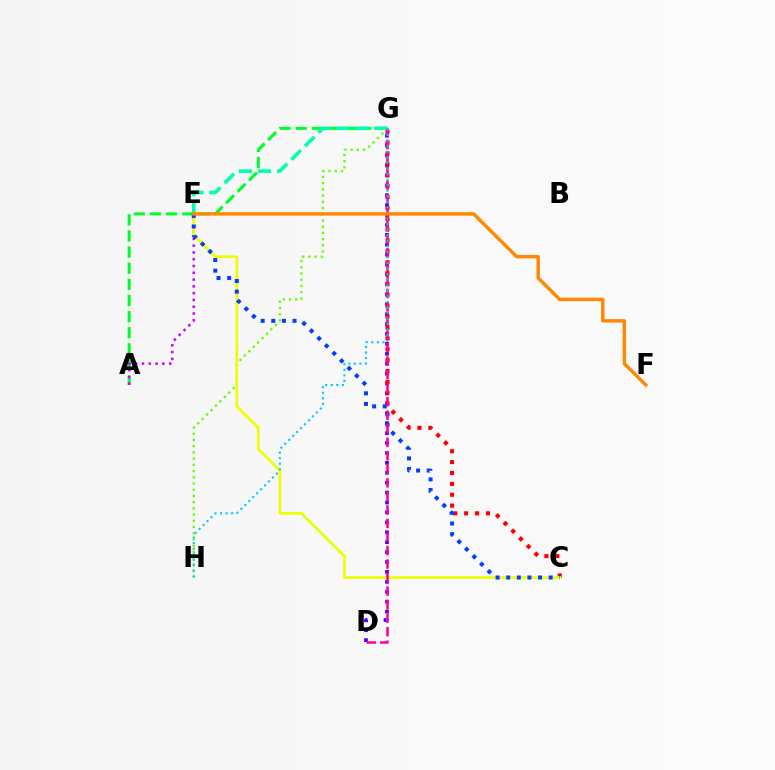{('G', 'H'): [{'color': '#66ff00', 'line_style': 'dotted', 'thickness': 1.69}, {'color': '#00c7ff', 'line_style': 'dotted', 'thickness': 1.51}], ('D', 'G'): [{'color': '#4f00ff', 'line_style': 'dotted', 'thickness': 2.69}, {'color': '#ff00a0', 'line_style': 'dashed', 'thickness': 1.84}], ('C', 'G'): [{'color': '#ff0000', 'line_style': 'dotted', 'thickness': 2.96}], ('A', 'G'): [{'color': '#00ff27', 'line_style': 'dashed', 'thickness': 2.19}], ('A', 'E'): [{'color': '#d600ff', 'line_style': 'dotted', 'thickness': 1.84}], ('C', 'E'): [{'color': '#eeff00', 'line_style': 'solid', 'thickness': 1.91}, {'color': '#003fff', 'line_style': 'dotted', 'thickness': 2.89}], ('E', 'G'): [{'color': '#00ffaf', 'line_style': 'dashed', 'thickness': 2.6}], ('E', 'F'): [{'color': '#ff8800', 'line_style': 'solid', 'thickness': 2.47}]}